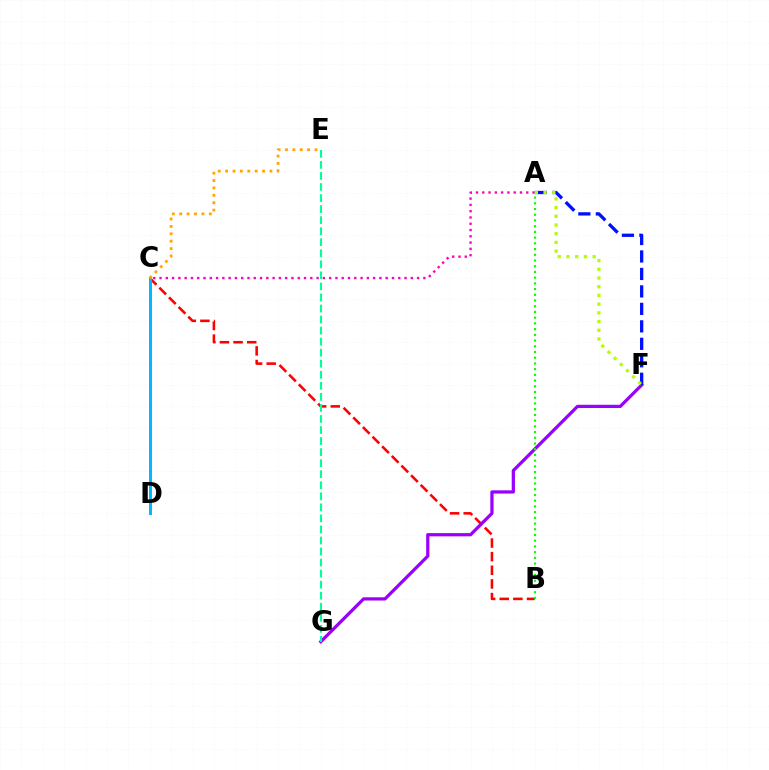{('A', 'C'): [{'color': '#ff00bd', 'line_style': 'dotted', 'thickness': 1.71}], ('B', 'C'): [{'color': '#ff0000', 'line_style': 'dashed', 'thickness': 1.85}], ('C', 'D'): [{'color': '#00b5ff', 'line_style': 'solid', 'thickness': 2.11}], ('C', 'E'): [{'color': '#ffa500', 'line_style': 'dotted', 'thickness': 2.01}], ('F', 'G'): [{'color': '#9b00ff', 'line_style': 'solid', 'thickness': 2.33}], ('A', 'B'): [{'color': '#08ff00', 'line_style': 'dotted', 'thickness': 1.55}], ('A', 'F'): [{'color': '#0010ff', 'line_style': 'dashed', 'thickness': 2.37}, {'color': '#b3ff00', 'line_style': 'dotted', 'thickness': 2.37}], ('E', 'G'): [{'color': '#00ff9d', 'line_style': 'dashed', 'thickness': 1.5}]}